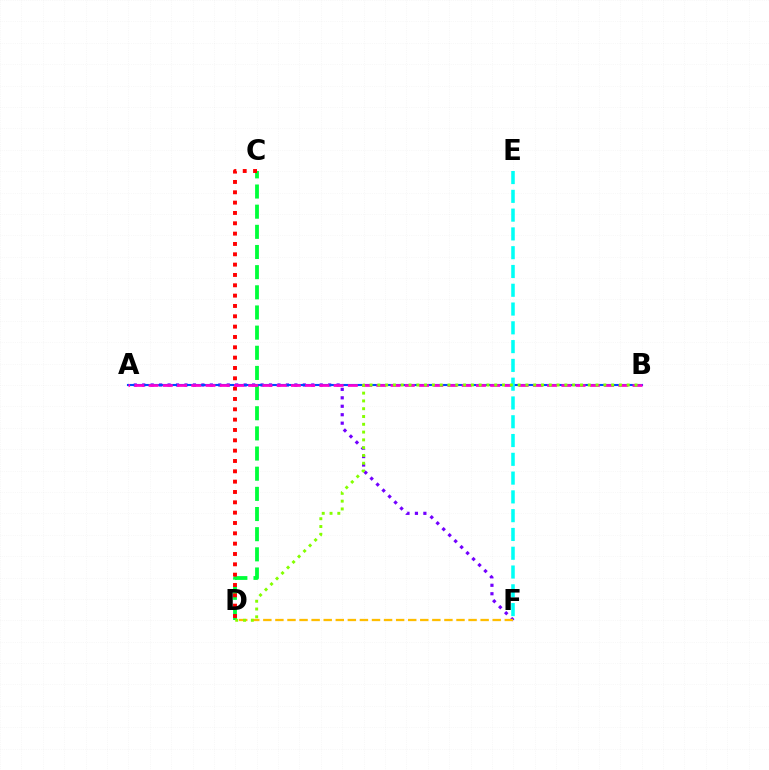{('A', 'F'): [{'color': '#7200ff', 'line_style': 'dotted', 'thickness': 2.3}], ('C', 'D'): [{'color': '#00ff39', 'line_style': 'dashed', 'thickness': 2.74}, {'color': '#ff0000', 'line_style': 'dotted', 'thickness': 2.81}], ('D', 'F'): [{'color': '#ffbd00', 'line_style': 'dashed', 'thickness': 1.64}], ('A', 'B'): [{'color': '#004bff', 'line_style': 'solid', 'thickness': 1.52}, {'color': '#ff00cf', 'line_style': 'dashed', 'thickness': 1.93}], ('E', 'F'): [{'color': '#00fff6', 'line_style': 'dashed', 'thickness': 2.55}], ('B', 'D'): [{'color': '#84ff00', 'line_style': 'dotted', 'thickness': 2.12}]}